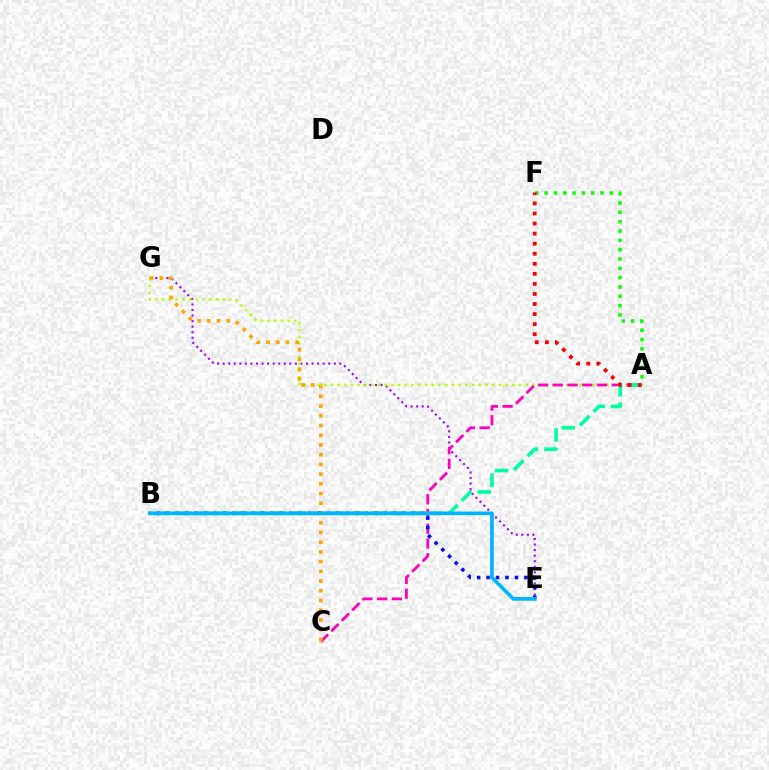{('E', 'G'): [{'color': '#9b00ff', 'line_style': 'dotted', 'thickness': 1.51}], ('A', 'G'): [{'color': '#b3ff00', 'line_style': 'dotted', 'thickness': 1.83}], ('A', 'F'): [{'color': '#08ff00', 'line_style': 'dotted', 'thickness': 2.53}, {'color': '#ff0000', 'line_style': 'dotted', 'thickness': 2.73}], ('A', 'C'): [{'color': '#ff00bd', 'line_style': 'dashed', 'thickness': 2.01}], ('A', 'B'): [{'color': '#00ff9d', 'line_style': 'dashed', 'thickness': 2.63}], ('C', 'G'): [{'color': '#ffa500', 'line_style': 'dotted', 'thickness': 2.64}], ('B', 'E'): [{'color': '#0010ff', 'line_style': 'dotted', 'thickness': 2.57}, {'color': '#00b5ff', 'line_style': 'solid', 'thickness': 2.65}]}